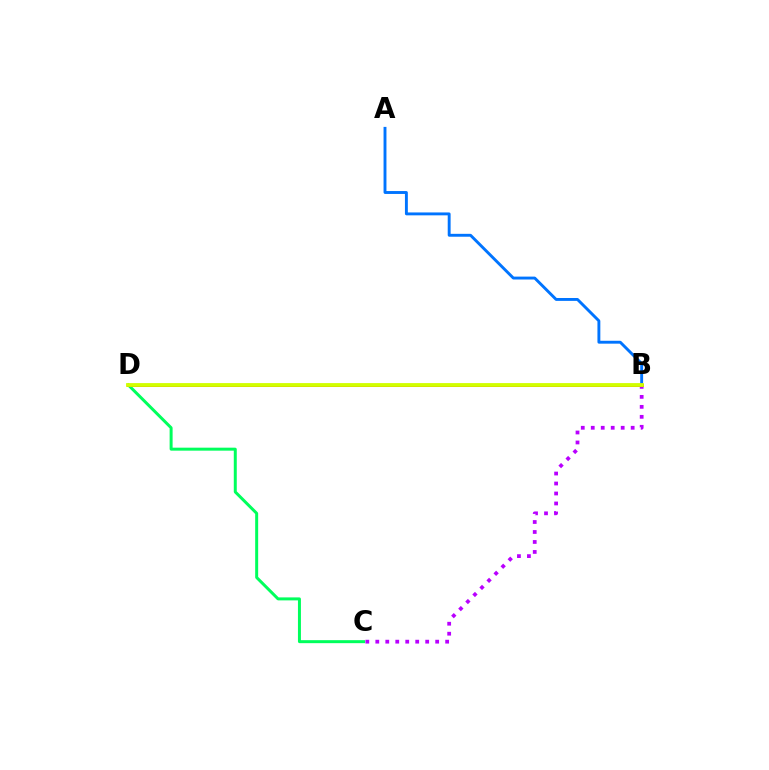{('C', 'D'): [{'color': '#00ff5c', 'line_style': 'solid', 'thickness': 2.15}], ('B', 'C'): [{'color': '#b900ff', 'line_style': 'dotted', 'thickness': 2.71}], ('B', 'D'): [{'color': '#ff0000', 'line_style': 'solid', 'thickness': 2.17}, {'color': '#d1ff00', 'line_style': 'solid', 'thickness': 2.74}], ('A', 'B'): [{'color': '#0074ff', 'line_style': 'solid', 'thickness': 2.08}]}